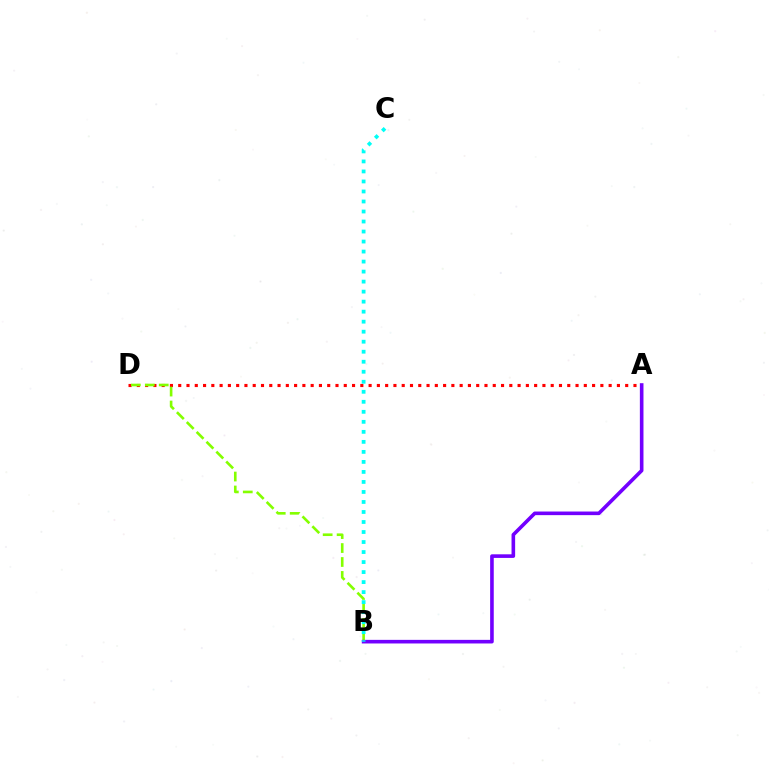{('A', 'D'): [{'color': '#ff0000', 'line_style': 'dotted', 'thickness': 2.25}], ('B', 'D'): [{'color': '#84ff00', 'line_style': 'dashed', 'thickness': 1.89}], ('A', 'B'): [{'color': '#7200ff', 'line_style': 'solid', 'thickness': 2.6}], ('B', 'C'): [{'color': '#00fff6', 'line_style': 'dotted', 'thickness': 2.72}]}